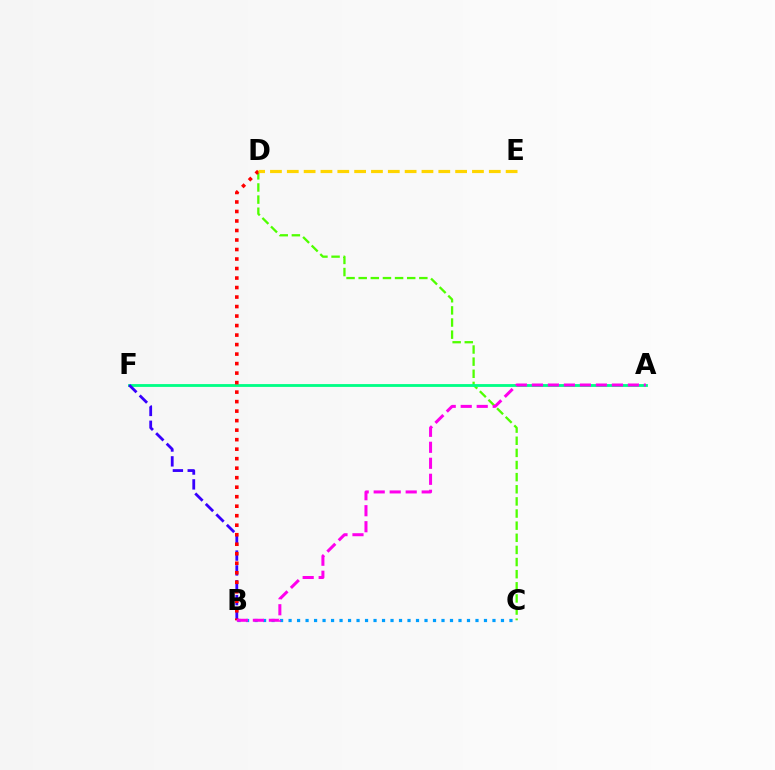{('C', 'D'): [{'color': '#4fff00', 'line_style': 'dashed', 'thickness': 1.65}], ('A', 'F'): [{'color': '#00ff86', 'line_style': 'solid', 'thickness': 2.04}], ('B', 'C'): [{'color': '#009eff', 'line_style': 'dotted', 'thickness': 2.31}], ('B', 'F'): [{'color': '#3700ff', 'line_style': 'dashed', 'thickness': 2.02}], ('B', 'D'): [{'color': '#ff0000', 'line_style': 'dotted', 'thickness': 2.58}], ('D', 'E'): [{'color': '#ffd500', 'line_style': 'dashed', 'thickness': 2.29}], ('A', 'B'): [{'color': '#ff00ed', 'line_style': 'dashed', 'thickness': 2.17}]}